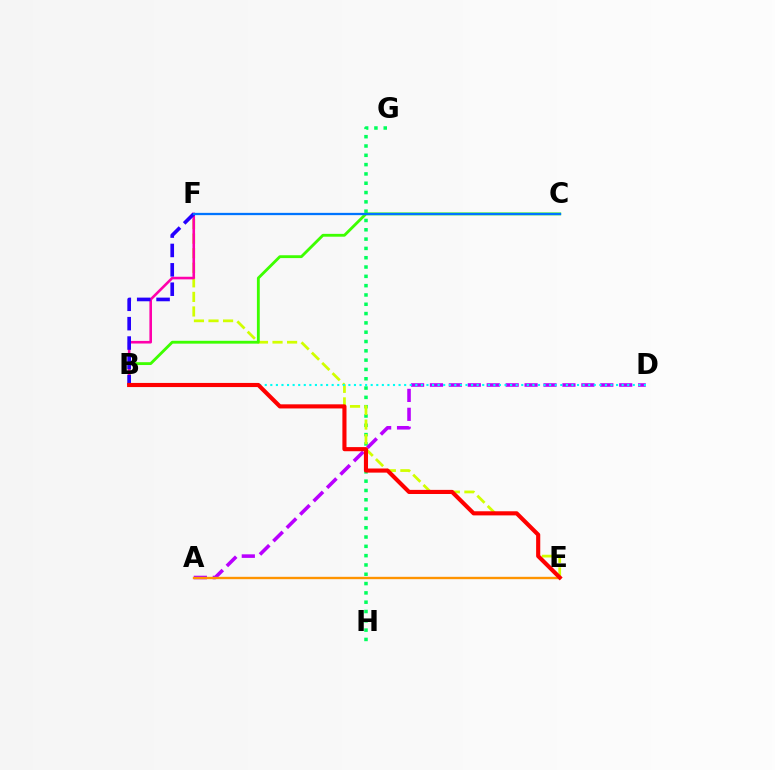{('G', 'H'): [{'color': '#00ff5c', 'line_style': 'dotted', 'thickness': 2.53}], ('E', 'F'): [{'color': '#d1ff00', 'line_style': 'dashed', 'thickness': 1.98}], ('B', 'C'): [{'color': '#3dff00', 'line_style': 'solid', 'thickness': 2.05}], ('A', 'D'): [{'color': '#b900ff', 'line_style': 'dashed', 'thickness': 2.57}], ('A', 'E'): [{'color': '#ff9400', 'line_style': 'solid', 'thickness': 1.7}], ('B', 'F'): [{'color': '#ff00ac', 'line_style': 'solid', 'thickness': 1.87}, {'color': '#2500ff', 'line_style': 'dashed', 'thickness': 2.63}], ('B', 'D'): [{'color': '#00fff6', 'line_style': 'dotted', 'thickness': 1.52}], ('B', 'E'): [{'color': '#ff0000', 'line_style': 'solid', 'thickness': 2.97}], ('C', 'F'): [{'color': '#0074ff', 'line_style': 'solid', 'thickness': 1.64}]}